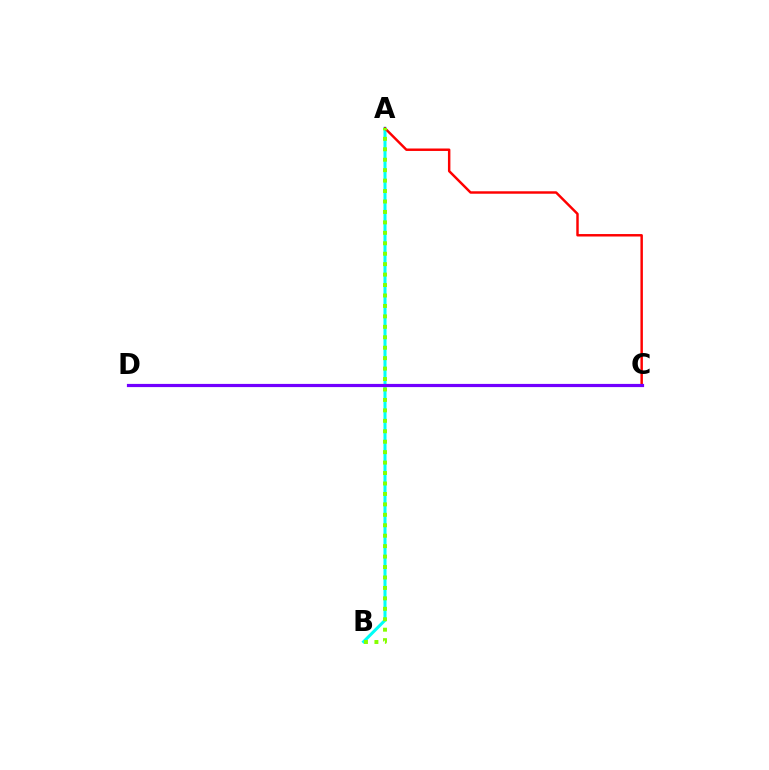{('A', 'B'): [{'color': '#00fff6', 'line_style': 'solid', 'thickness': 2.2}, {'color': '#84ff00', 'line_style': 'dotted', 'thickness': 2.84}], ('A', 'C'): [{'color': '#ff0000', 'line_style': 'solid', 'thickness': 1.77}], ('C', 'D'): [{'color': '#7200ff', 'line_style': 'solid', 'thickness': 2.29}]}